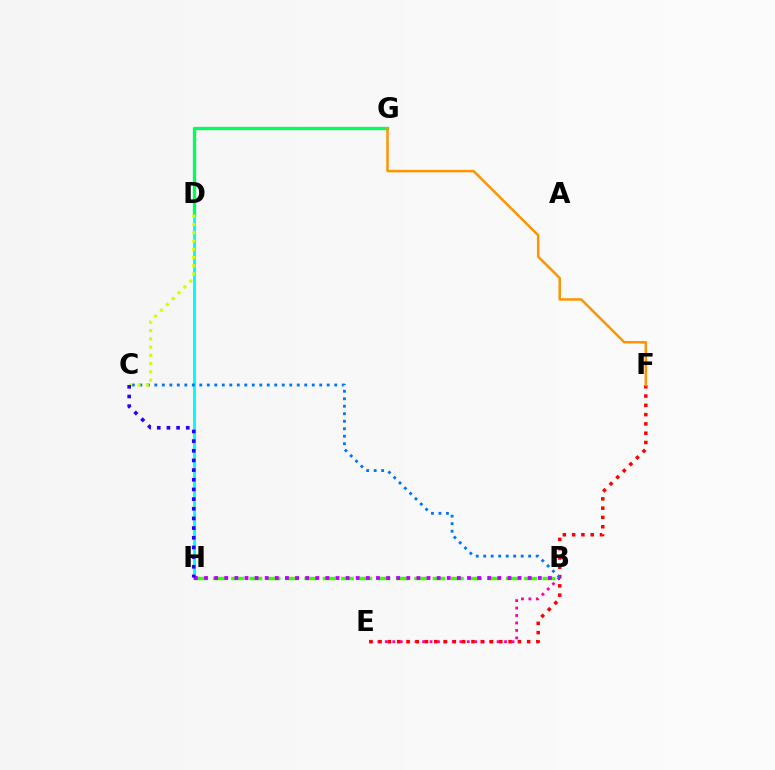{('B', 'E'): [{'color': '#ff00ac', 'line_style': 'dotted', 'thickness': 2.03}], ('E', 'F'): [{'color': '#ff0000', 'line_style': 'dotted', 'thickness': 2.52}], ('D', 'H'): [{'color': '#00fff6', 'line_style': 'solid', 'thickness': 2.17}], ('B', 'H'): [{'color': '#3dff00', 'line_style': 'dashed', 'thickness': 2.49}, {'color': '#b900ff', 'line_style': 'dotted', 'thickness': 2.75}], ('D', 'G'): [{'color': '#00ff5c', 'line_style': 'solid', 'thickness': 2.39}], ('B', 'C'): [{'color': '#0074ff', 'line_style': 'dotted', 'thickness': 2.04}], ('C', 'D'): [{'color': '#d1ff00', 'line_style': 'dotted', 'thickness': 2.25}], ('C', 'H'): [{'color': '#2500ff', 'line_style': 'dotted', 'thickness': 2.63}], ('F', 'G'): [{'color': '#ff9400', 'line_style': 'solid', 'thickness': 1.8}]}